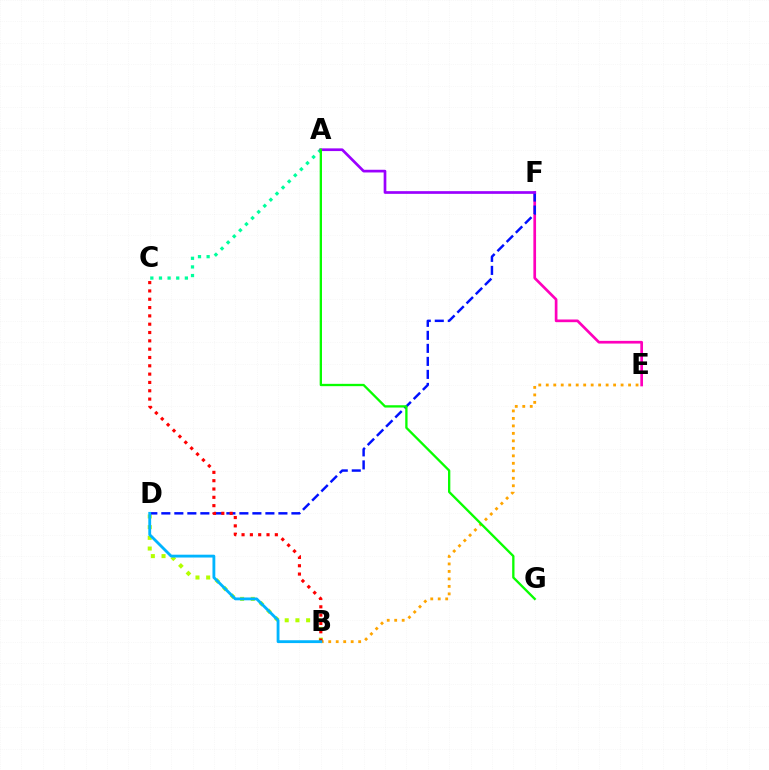{('A', 'C'): [{'color': '#00ff9d', 'line_style': 'dotted', 'thickness': 2.35}], ('E', 'F'): [{'color': '#ff00bd', 'line_style': 'solid', 'thickness': 1.94}], ('B', 'D'): [{'color': '#b3ff00', 'line_style': 'dotted', 'thickness': 2.91}, {'color': '#00b5ff', 'line_style': 'solid', 'thickness': 2.04}], ('B', 'E'): [{'color': '#ffa500', 'line_style': 'dotted', 'thickness': 2.03}], ('D', 'F'): [{'color': '#0010ff', 'line_style': 'dashed', 'thickness': 1.77}], ('B', 'C'): [{'color': '#ff0000', 'line_style': 'dotted', 'thickness': 2.26}], ('A', 'F'): [{'color': '#9b00ff', 'line_style': 'solid', 'thickness': 1.94}], ('A', 'G'): [{'color': '#08ff00', 'line_style': 'solid', 'thickness': 1.67}]}